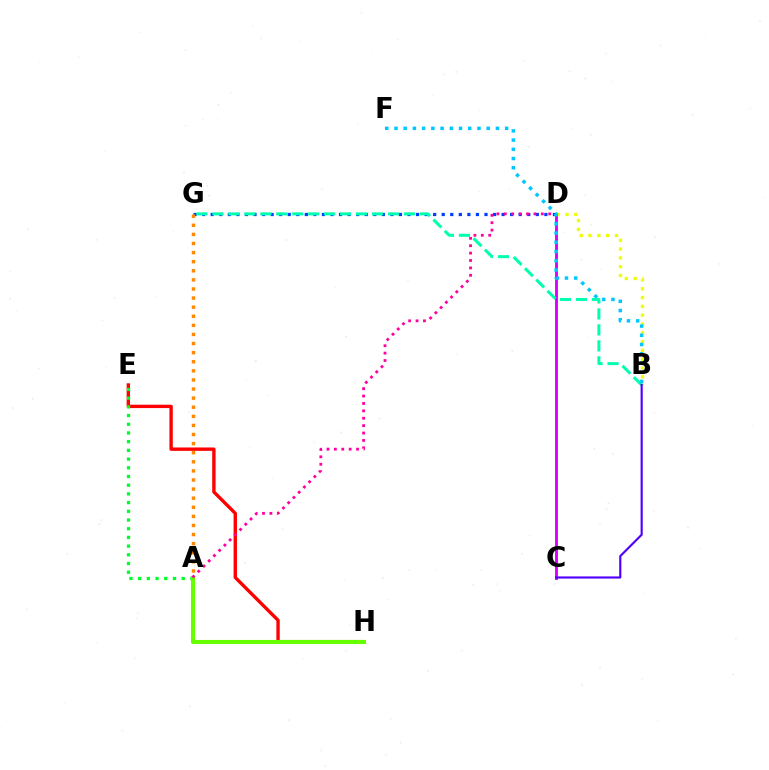{('E', 'H'): [{'color': '#ff0000', 'line_style': 'solid', 'thickness': 2.43}], ('B', 'D'): [{'color': '#eeff00', 'line_style': 'dotted', 'thickness': 2.39}], ('D', 'G'): [{'color': '#003fff', 'line_style': 'dotted', 'thickness': 2.32}], ('C', 'D'): [{'color': '#d600ff', 'line_style': 'solid', 'thickness': 2.06}], ('A', 'E'): [{'color': '#00ff27', 'line_style': 'dotted', 'thickness': 2.36}], ('B', 'G'): [{'color': '#00ffaf', 'line_style': 'dashed', 'thickness': 2.17}], ('A', 'G'): [{'color': '#ff8800', 'line_style': 'dotted', 'thickness': 2.47}], ('A', 'H'): [{'color': '#66ff00', 'line_style': 'solid', 'thickness': 2.96}], ('A', 'D'): [{'color': '#ff00a0', 'line_style': 'dotted', 'thickness': 2.01}], ('B', 'F'): [{'color': '#00c7ff', 'line_style': 'dotted', 'thickness': 2.51}], ('B', 'C'): [{'color': '#4f00ff', 'line_style': 'solid', 'thickness': 1.55}]}